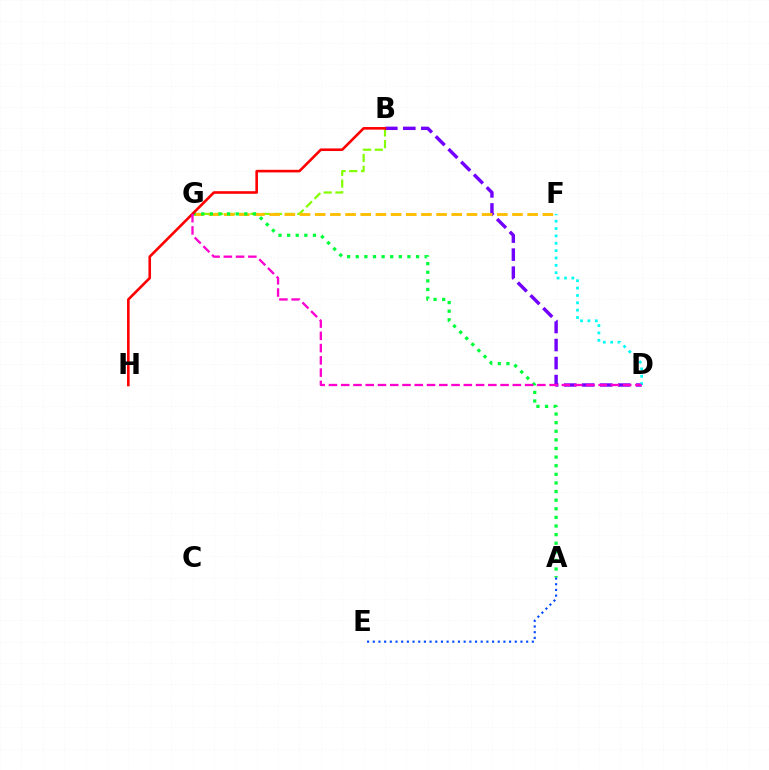{('B', 'G'): [{'color': '#84ff00', 'line_style': 'dashed', 'thickness': 1.59}], ('B', 'D'): [{'color': '#7200ff', 'line_style': 'dashed', 'thickness': 2.45}], ('F', 'G'): [{'color': '#ffbd00', 'line_style': 'dashed', 'thickness': 2.06}], ('D', 'F'): [{'color': '#00fff6', 'line_style': 'dotted', 'thickness': 2.0}], ('A', 'G'): [{'color': '#00ff39', 'line_style': 'dotted', 'thickness': 2.34}], ('A', 'E'): [{'color': '#004bff', 'line_style': 'dotted', 'thickness': 1.54}], ('B', 'H'): [{'color': '#ff0000', 'line_style': 'solid', 'thickness': 1.88}], ('D', 'G'): [{'color': '#ff00cf', 'line_style': 'dashed', 'thickness': 1.67}]}